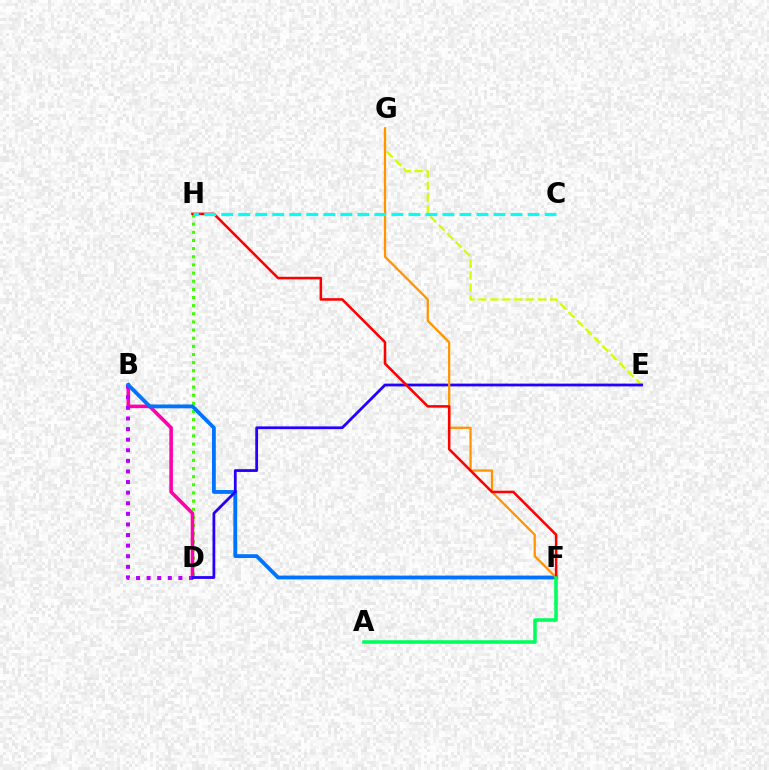{('D', 'H'): [{'color': '#3dff00', 'line_style': 'dotted', 'thickness': 2.21}], ('B', 'D'): [{'color': '#ff00ac', 'line_style': 'solid', 'thickness': 2.57}, {'color': '#b900ff', 'line_style': 'dotted', 'thickness': 2.88}], ('E', 'G'): [{'color': '#d1ff00', 'line_style': 'dashed', 'thickness': 1.62}], ('B', 'F'): [{'color': '#0074ff', 'line_style': 'solid', 'thickness': 2.75}], ('D', 'E'): [{'color': '#2500ff', 'line_style': 'solid', 'thickness': 2.0}], ('F', 'G'): [{'color': '#ff9400', 'line_style': 'solid', 'thickness': 1.62}], ('F', 'H'): [{'color': '#ff0000', 'line_style': 'solid', 'thickness': 1.83}], ('A', 'F'): [{'color': '#00ff5c', 'line_style': 'solid', 'thickness': 2.55}], ('C', 'H'): [{'color': '#00fff6', 'line_style': 'dashed', 'thickness': 2.31}]}